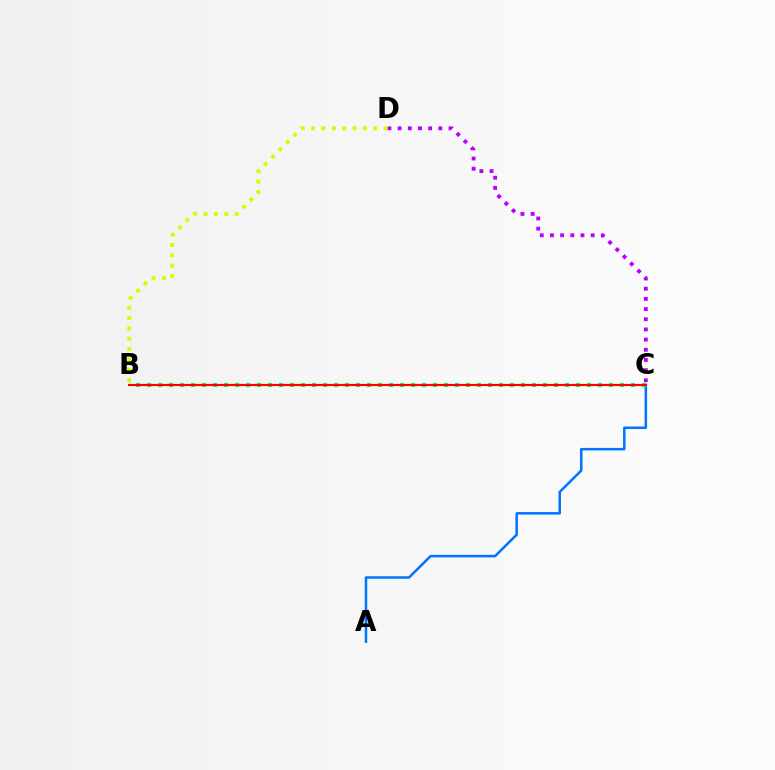{('C', 'D'): [{'color': '#b900ff', 'line_style': 'dotted', 'thickness': 2.77}], ('A', 'C'): [{'color': '#0074ff', 'line_style': 'solid', 'thickness': 1.81}], ('B', 'C'): [{'color': '#00ff5c', 'line_style': 'dotted', 'thickness': 2.99}, {'color': '#ff0000', 'line_style': 'solid', 'thickness': 1.56}], ('B', 'D'): [{'color': '#d1ff00', 'line_style': 'dotted', 'thickness': 2.81}]}